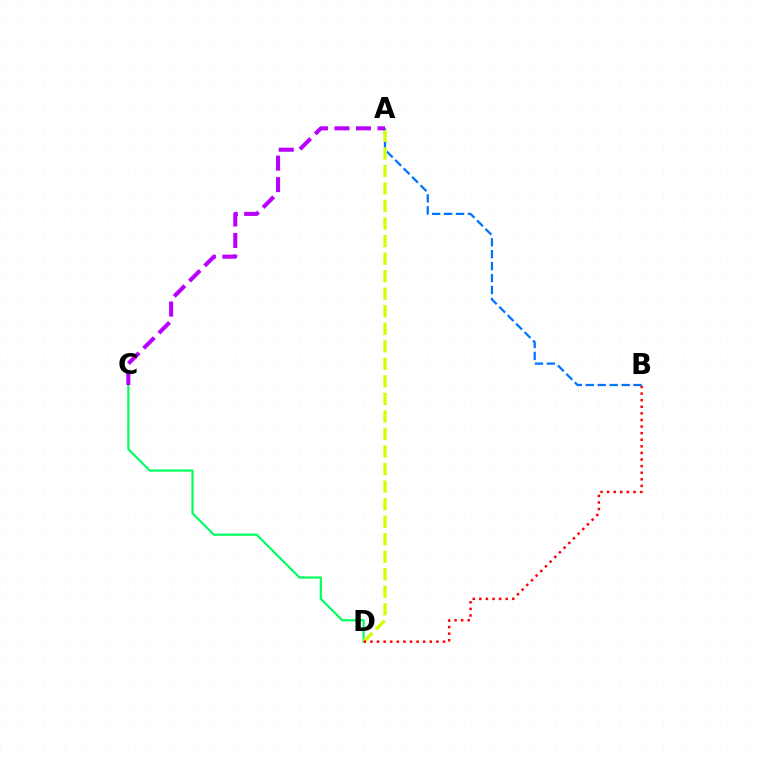{('A', 'B'): [{'color': '#0074ff', 'line_style': 'dashed', 'thickness': 1.62}], ('C', 'D'): [{'color': '#00ff5c', 'line_style': 'solid', 'thickness': 1.56}], ('A', 'D'): [{'color': '#d1ff00', 'line_style': 'dashed', 'thickness': 2.38}], ('B', 'D'): [{'color': '#ff0000', 'line_style': 'dotted', 'thickness': 1.79}], ('A', 'C'): [{'color': '#b900ff', 'line_style': 'dashed', 'thickness': 2.93}]}